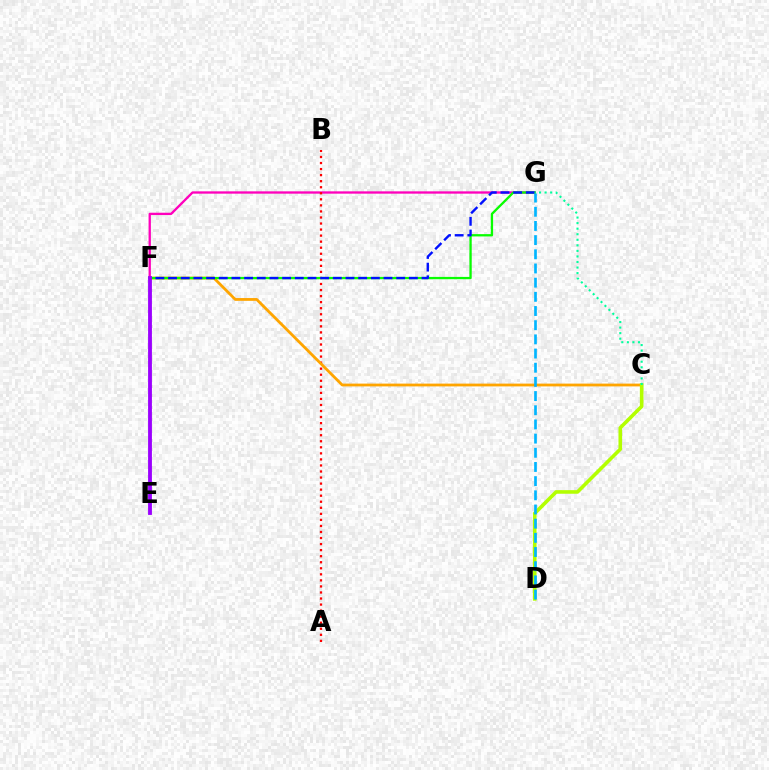{('F', 'G'): [{'color': '#ff00bd', 'line_style': 'solid', 'thickness': 1.67}, {'color': '#08ff00', 'line_style': 'solid', 'thickness': 1.66}, {'color': '#0010ff', 'line_style': 'dashed', 'thickness': 1.72}], ('A', 'B'): [{'color': '#ff0000', 'line_style': 'dotted', 'thickness': 1.64}], ('C', 'F'): [{'color': '#ffa500', 'line_style': 'solid', 'thickness': 2.01}], ('C', 'D'): [{'color': '#b3ff00', 'line_style': 'solid', 'thickness': 2.59}], ('E', 'F'): [{'color': '#9b00ff', 'line_style': 'solid', 'thickness': 2.76}], ('D', 'G'): [{'color': '#00b5ff', 'line_style': 'dashed', 'thickness': 1.93}], ('C', 'G'): [{'color': '#00ff9d', 'line_style': 'dotted', 'thickness': 1.51}]}